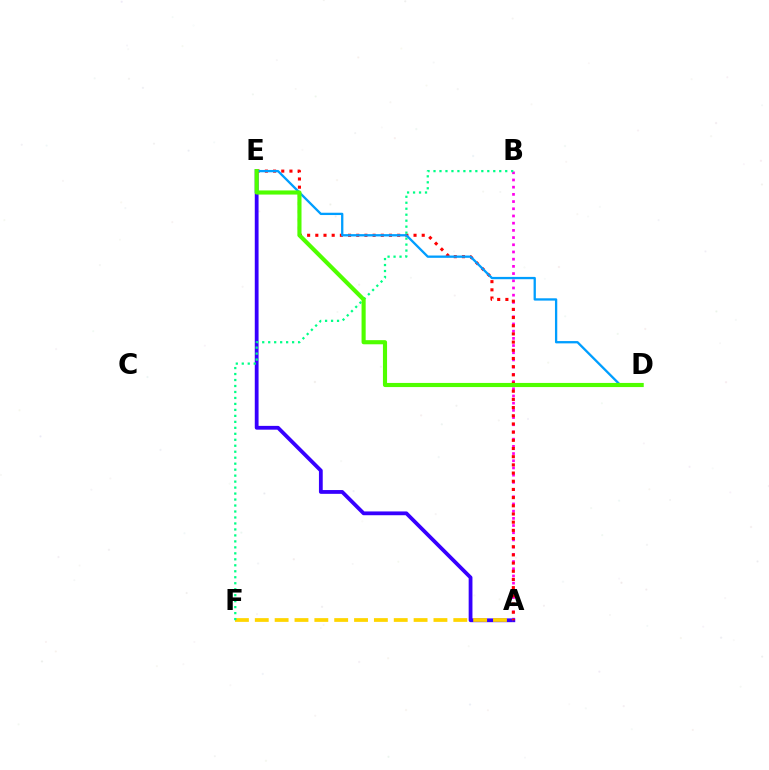{('A', 'B'): [{'color': '#ff00ed', 'line_style': 'dotted', 'thickness': 1.96}], ('A', 'E'): [{'color': '#3700ff', 'line_style': 'solid', 'thickness': 2.73}, {'color': '#ff0000', 'line_style': 'dotted', 'thickness': 2.22}], ('A', 'F'): [{'color': '#ffd500', 'line_style': 'dashed', 'thickness': 2.7}], ('B', 'F'): [{'color': '#00ff86', 'line_style': 'dotted', 'thickness': 1.62}], ('D', 'E'): [{'color': '#009eff', 'line_style': 'solid', 'thickness': 1.66}, {'color': '#4fff00', 'line_style': 'solid', 'thickness': 2.97}]}